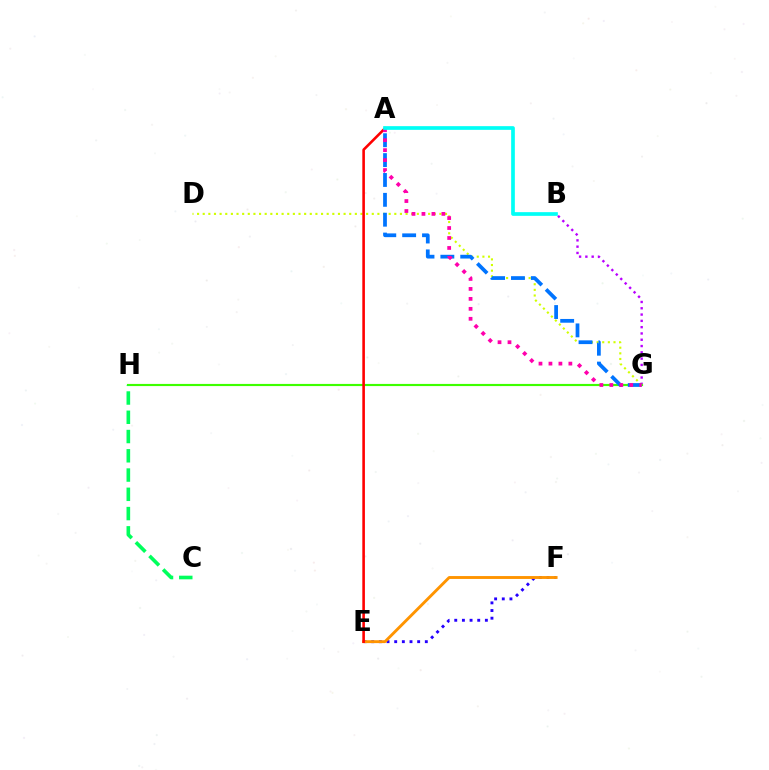{('E', 'F'): [{'color': '#2500ff', 'line_style': 'dotted', 'thickness': 2.08}, {'color': '#ff9400', 'line_style': 'solid', 'thickness': 2.07}], ('B', 'G'): [{'color': '#b900ff', 'line_style': 'dotted', 'thickness': 1.71}], ('G', 'H'): [{'color': '#3dff00', 'line_style': 'solid', 'thickness': 1.55}], ('C', 'H'): [{'color': '#00ff5c', 'line_style': 'dashed', 'thickness': 2.62}], ('D', 'G'): [{'color': '#d1ff00', 'line_style': 'dotted', 'thickness': 1.53}], ('A', 'E'): [{'color': '#ff0000', 'line_style': 'solid', 'thickness': 1.87}], ('A', 'G'): [{'color': '#0074ff', 'line_style': 'dashed', 'thickness': 2.7}, {'color': '#ff00ac', 'line_style': 'dotted', 'thickness': 2.71}], ('A', 'B'): [{'color': '#00fff6', 'line_style': 'solid', 'thickness': 2.66}]}